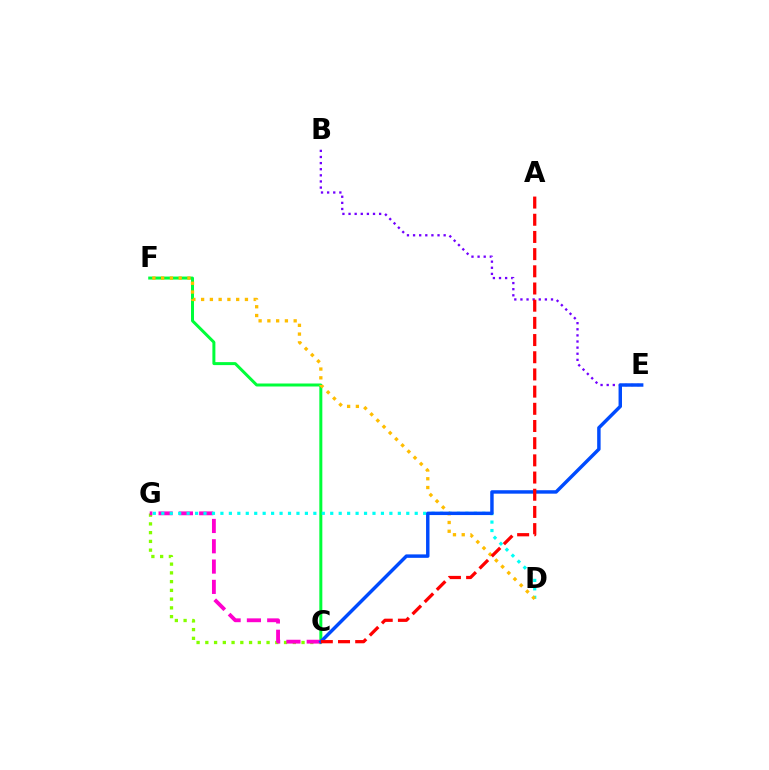{('C', 'F'): [{'color': '#00ff39', 'line_style': 'solid', 'thickness': 2.15}], ('B', 'E'): [{'color': '#7200ff', 'line_style': 'dotted', 'thickness': 1.66}], ('C', 'G'): [{'color': '#84ff00', 'line_style': 'dotted', 'thickness': 2.38}, {'color': '#ff00cf', 'line_style': 'dashed', 'thickness': 2.76}], ('D', 'G'): [{'color': '#00fff6', 'line_style': 'dotted', 'thickness': 2.3}], ('D', 'F'): [{'color': '#ffbd00', 'line_style': 'dotted', 'thickness': 2.38}], ('C', 'E'): [{'color': '#004bff', 'line_style': 'solid', 'thickness': 2.48}], ('A', 'C'): [{'color': '#ff0000', 'line_style': 'dashed', 'thickness': 2.33}]}